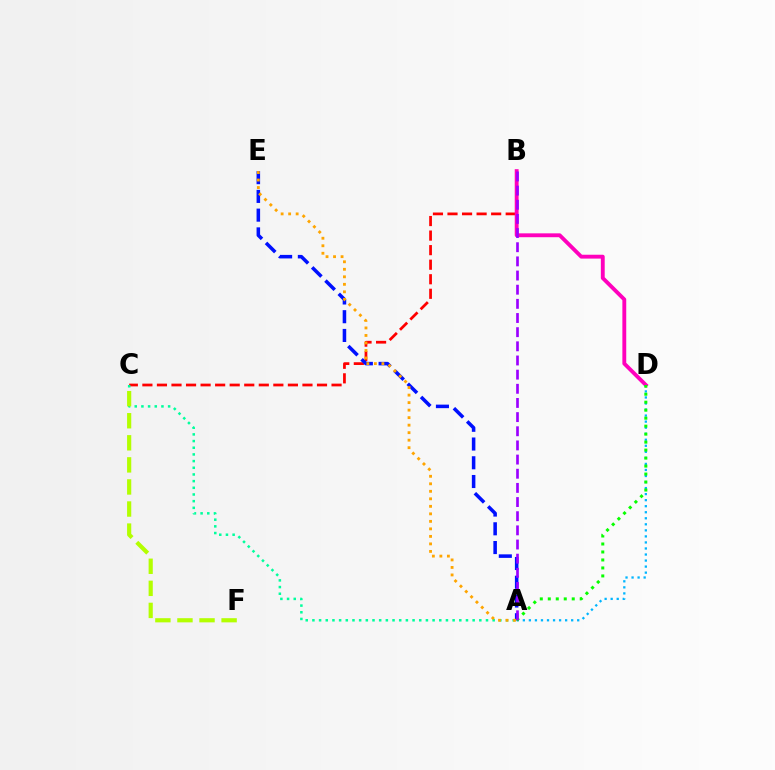{('B', 'C'): [{'color': '#ff0000', 'line_style': 'dashed', 'thickness': 1.98}], ('A', 'C'): [{'color': '#00ff9d', 'line_style': 'dotted', 'thickness': 1.81}], ('B', 'D'): [{'color': '#ff00bd', 'line_style': 'solid', 'thickness': 2.78}], ('A', 'D'): [{'color': '#00b5ff', 'line_style': 'dotted', 'thickness': 1.64}, {'color': '#08ff00', 'line_style': 'dotted', 'thickness': 2.17}], ('A', 'E'): [{'color': '#0010ff', 'line_style': 'dashed', 'thickness': 2.55}, {'color': '#ffa500', 'line_style': 'dotted', 'thickness': 2.04}], ('C', 'F'): [{'color': '#b3ff00', 'line_style': 'dashed', 'thickness': 3.0}], ('A', 'B'): [{'color': '#9b00ff', 'line_style': 'dashed', 'thickness': 1.92}]}